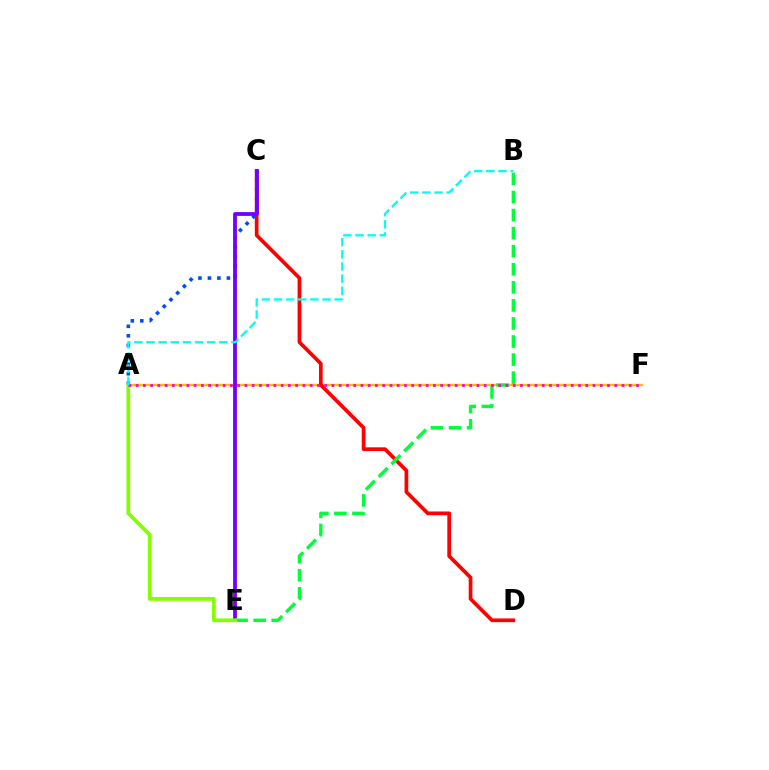{('A', 'F'): [{'color': '#ffbd00', 'line_style': 'solid', 'thickness': 1.74}, {'color': '#ff00cf', 'line_style': 'dotted', 'thickness': 1.97}], ('C', 'D'): [{'color': '#ff0000', 'line_style': 'solid', 'thickness': 2.66}], ('B', 'E'): [{'color': '#00ff39', 'line_style': 'dashed', 'thickness': 2.45}], ('A', 'C'): [{'color': '#004bff', 'line_style': 'dotted', 'thickness': 2.58}], ('C', 'E'): [{'color': '#7200ff', 'line_style': 'solid', 'thickness': 2.73}], ('A', 'E'): [{'color': '#84ff00', 'line_style': 'solid', 'thickness': 2.71}], ('A', 'B'): [{'color': '#00fff6', 'line_style': 'dashed', 'thickness': 1.65}]}